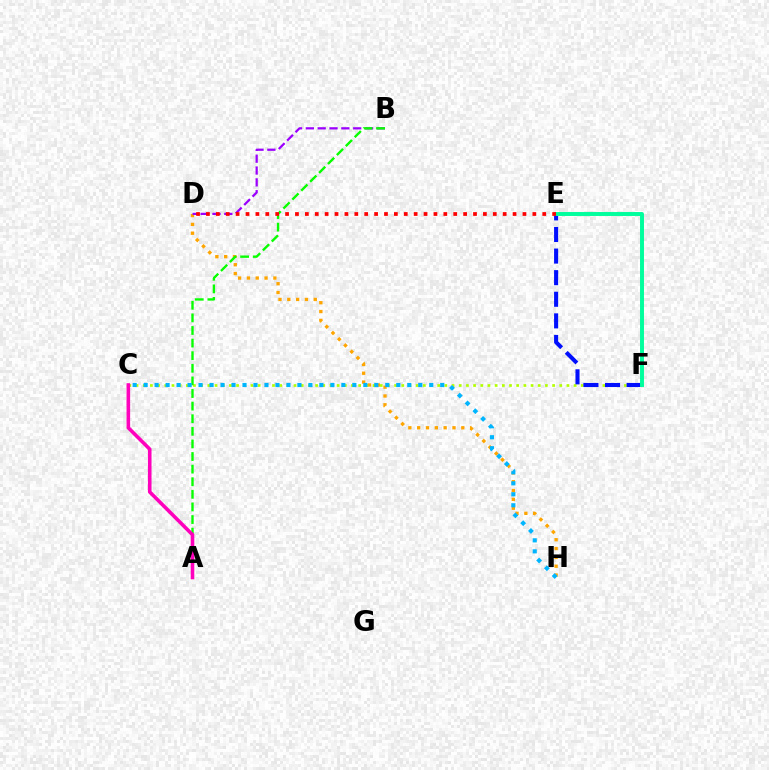{('D', 'H'): [{'color': '#ffa500', 'line_style': 'dotted', 'thickness': 2.4}], ('B', 'D'): [{'color': '#9b00ff', 'line_style': 'dashed', 'thickness': 1.61}], ('C', 'F'): [{'color': '#b3ff00', 'line_style': 'dotted', 'thickness': 1.95}], ('E', 'F'): [{'color': '#0010ff', 'line_style': 'dashed', 'thickness': 2.93}, {'color': '#00ff9d', 'line_style': 'solid', 'thickness': 2.84}], ('A', 'B'): [{'color': '#08ff00', 'line_style': 'dashed', 'thickness': 1.71}], ('A', 'C'): [{'color': '#ff00bd', 'line_style': 'solid', 'thickness': 2.59}], ('C', 'H'): [{'color': '#00b5ff', 'line_style': 'dotted', 'thickness': 2.98}], ('D', 'E'): [{'color': '#ff0000', 'line_style': 'dotted', 'thickness': 2.69}]}